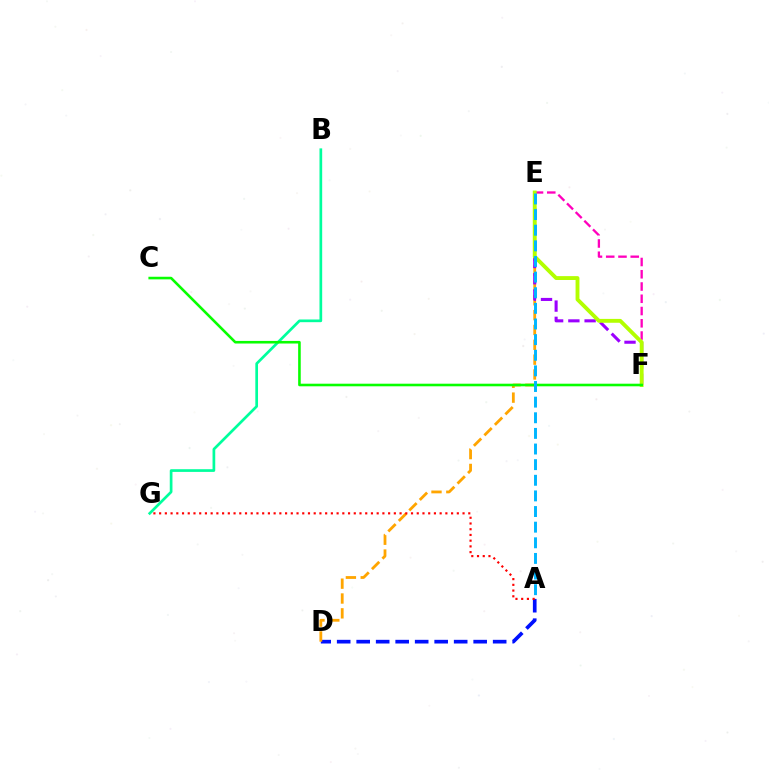{('A', 'D'): [{'color': '#0010ff', 'line_style': 'dashed', 'thickness': 2.65}], ('D', 'E'): [{'color': '#ffa500', 'line_style': 'dashed', 'thickness': 2.02}], ('E', 'F'): [{'color': '#9b00ff', 'line_style': 'dashed', 'thickness': 2.21}, {'color': '#ff00bd', 'line_style': 'dashed', 'thickness': 1.67}, {'color': '#b3ff00', 'line_style': 'solid', 'thickness': 2.78}], ('A', 'G'): [{'color': '#ff0000', 'line_style': 'dotted', 'thickness': 1.56}], ('B', 'G'): [{'color': '#00ff9d', 'line_style': 'solid', 'thickness': 1.94}], ('C', 'F'): [{'color': '#08ff00', 'line_style': 'solid', 'thickness': 1.87}], ('A', 'E'): [{'color': '#00b5ff', 'line_style': 'dashed', 'thickness': 2.12}]}